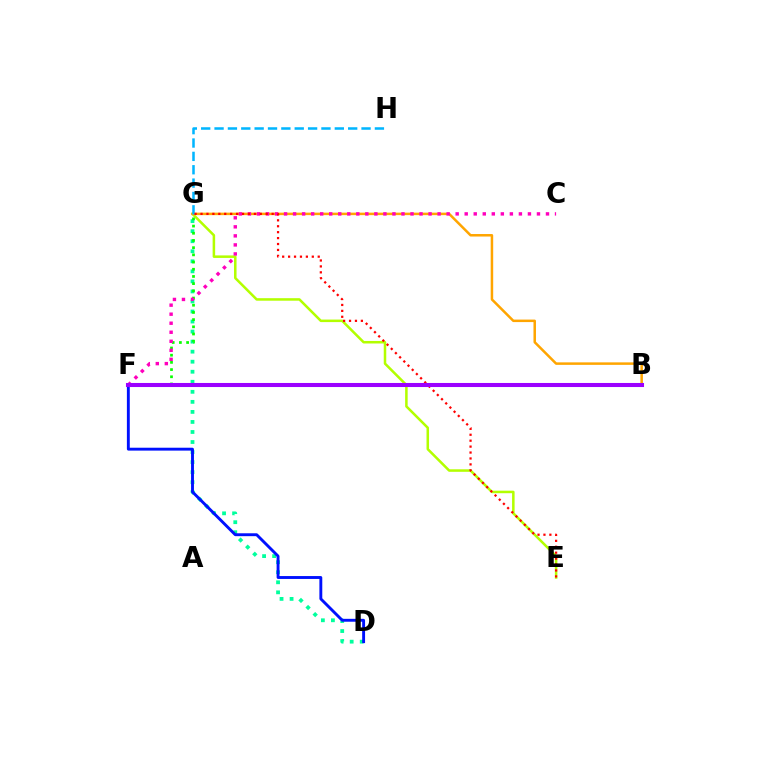{('D', 'G'): [{'color': '#00ff9d', 'line_style': 'dotted', 'thickness': 2.73}], ('E', 'G'): [{'color': '#b3ff00', 'line_style': 'solid', 'thickness': 1.82}, {'color': '#ff0000', 'line_style': 'dotted', 'thickness': 1.61}], ('B', 'G'): [{'color': '#ffa500', 'line_style': 'solid', 'thickness': 1.8}], ('F', 'G'): [{'color': '#08ff00', 'line_style': 'dotted', 'thickness': 1.96}], ('C', 'F'): [{'color': '#ff00bd', 'line_style': 'dotted', 'thickness': 2.45}], ('G', 'H'): [{'color': '#00b5ff', 'line_style': 'dashed', 'thickness': 1.82}], ('D', 'F'): [{'color': '#0010ff', 'line_style': 'solid', 'thickness': 2.08}], ('B', 'F'): [{'color': '#9b00ff', 'line_style': 'solid', 'thickness': 2.92}]}